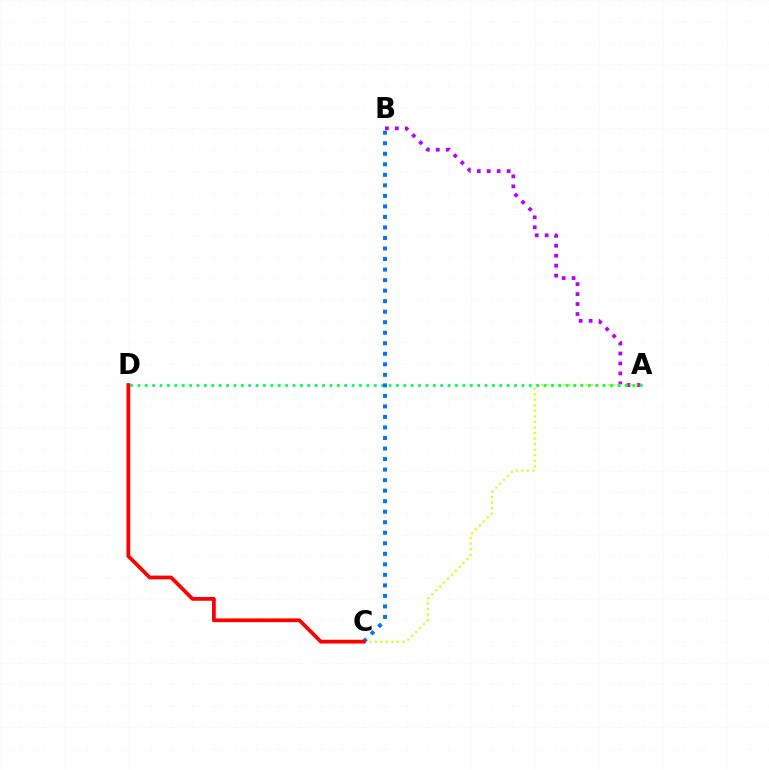{('A', 'B'): [{'color': '#b900ff', 'line_style': 'dotted', 'thickness': 2.71}], ('A', 'C'): [{'color': '#d1ff00', 'line_style': 'dotted', 'thickness': 1.51}], ('A', 'D'): [{'color': '#00ff5c', 'line_style': 'dotted', 'thickness': 2.01}], ('B', 'C'): [{'color': '#0074ff', 'line_style': 'dotted', 'thickness': 2.86}], ('C', 'D'): [{'color': '#ff0000', 'line_style': 'solid', 'thickness': 2.71}]}